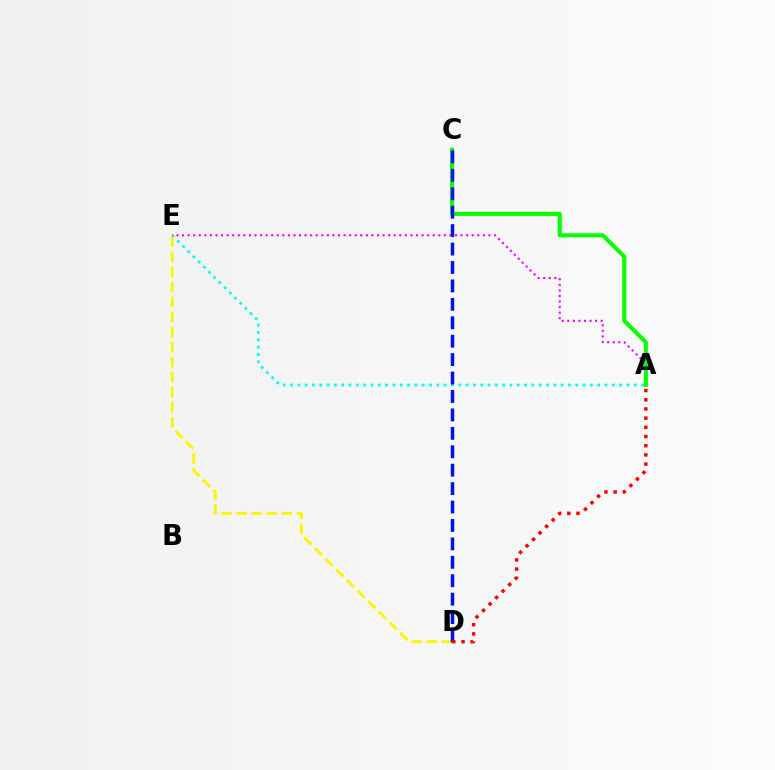{('A', 'E'): [{'color': '#00fff6', 'line_style': 'dotted', 'thickness': 1.99}, {'color': '#ee00ff', 'line_style': 'dotted', 'thickness': 1.51}], ('A', 'C'): [{'color': '#08ff00', 'line_style': 'solid', 'thickness': 2.95}], ('D', 'E'): [{'color': '#fcf500', 'line_style': 'dashed', 'thickness': 2.04}], ('C', 'D'): [{'color': '#0010ff', 'line_style': 'dashed', 'thickness': 2.5}], ('A', 'D'): [{'color': '#ff0000', 'line_style': 'dotted', 'thickness': 2.5}]}